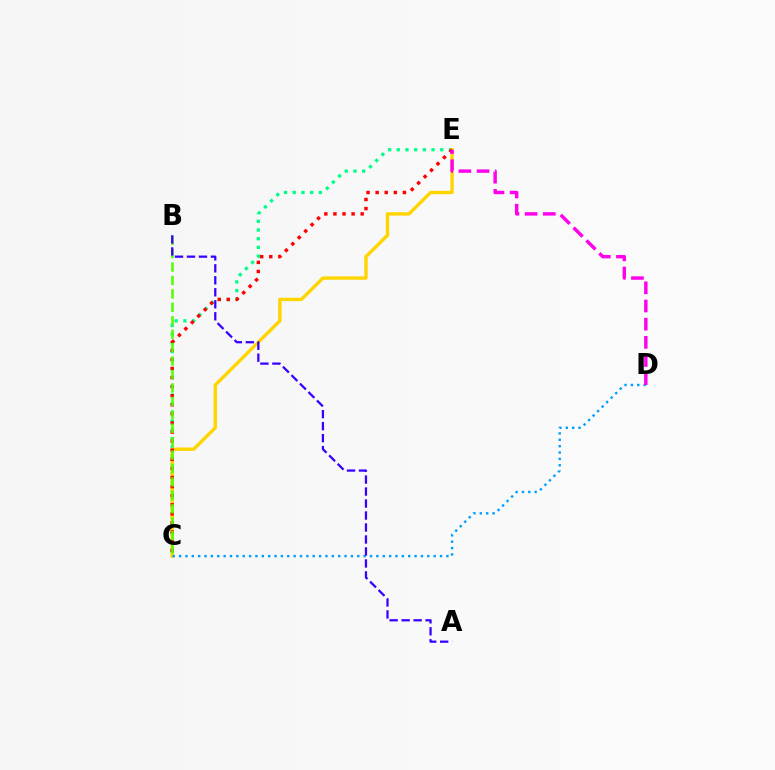{('C', 'E'): [{'color': '#00ff86', 'line_style': 'dotted', 'thickness': 2.36}, {'color': '#ffd500', 'line_style': 'solid', 'thickness': 2.43}, {'color': '#ff0000', 'line_style': 'dotted', 'thickness': 2.47}], ('C', 'D'): [{'color': '#009eff', 'line_style': 'dotted', 'thickness': 1.73}], ('B', 'C'): [{'color': '#4fff00', 'line_style': 'dashed', 'thickness': 1.82}], ('A', 'B'): [{'color': '#3700ff', 'line_style': 'dashed', 'thickness': 1.63}], ('D', 'E'): [{'color': '#ff00ed', 'line_style': 'dashed', 'thickness': 2.47}]}